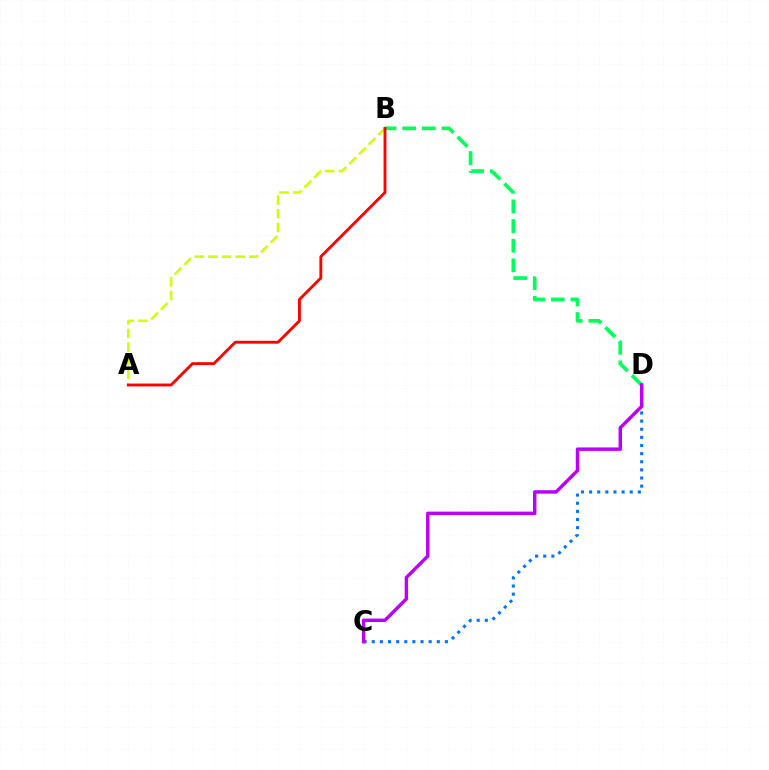{('C', 'D'): [{'color': '#0074ff', 'line_style': 'dotted', 'thickness': 2.21}, {'color': '#b900ff', 'line_style': 'solid', 'thickness': 2.48}], ('B', 'D'): [{'color': '#00ff5c', 'line_style': 'dashed', 'thickness': 2.67}], ('A', 'B'): [{'color': '#d1ff00', 'line_style': 'dashed', 'thickness': 1.85}, {'color': '#ff0000', 'line_style': 'solid', 'thickness': 2.07}]}